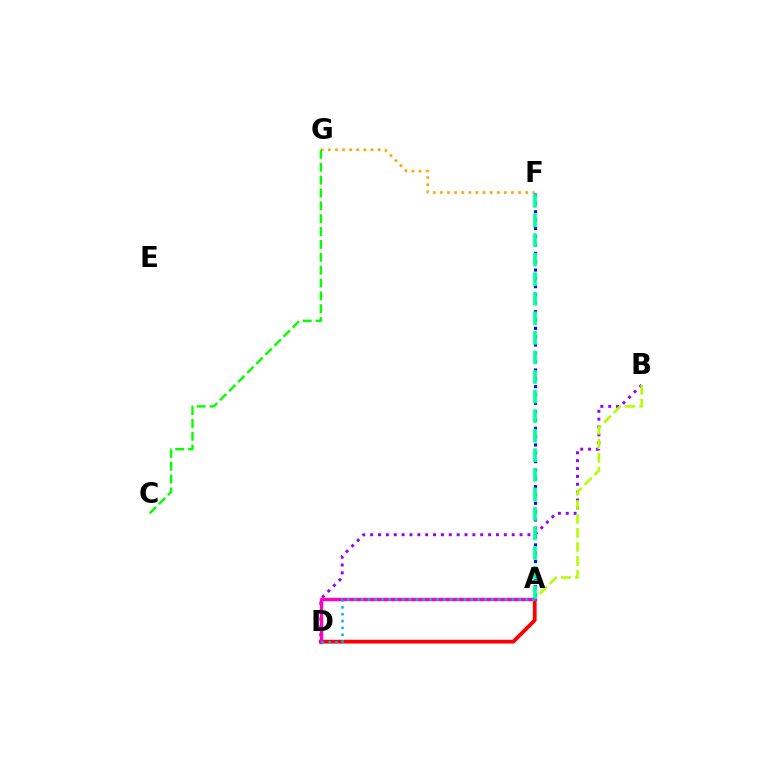{('B', 'D'): [{'color': '#9b00ff', 'line_style': 'dotted', 'thickness': 2.14}], ('A', 'D'): [{'color': '#ff0000', 'line_style': 'solid', 'thickness': 2.73}, {'color': '#ff00bd', 'line_style': 'solid', 'thickness': 2.44}, {'color': '#00b5ff', 'line_style': 'dotted', 'thickness': 1.86}], ('F', 'G'): [{'color': '#ffa500', 'line_style': 'dotted', 'thickness': 1.93}], ('A', 'B'): [{'color': '#b3ff00', 'line_style': 'dashed', 'thickness': 1.9}], ('A', 'F'): [{'color': '#0010ff', 'line_style': 'dotted', 'thickness': 2.26}, {'color': '#00ff9d', 'line_style': 'dashed', 'thickness': 2.66}], ('C', 'G'): [{'color': '#08ff00', 'line_style': 'dashed', 'thickness': 1.75}]}